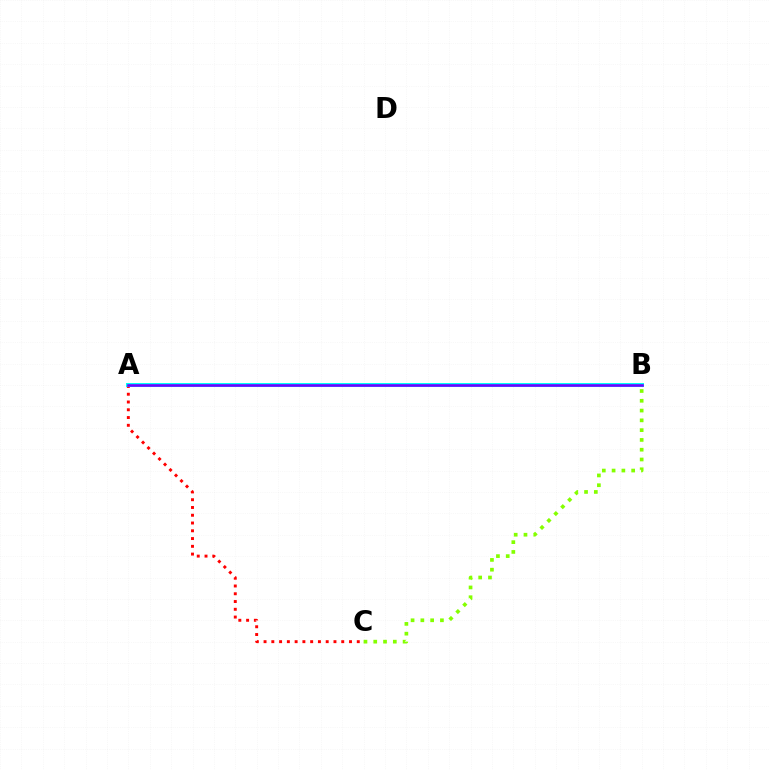{('A', 'C'): [{'color': '#ff0000', 'line_style': 'dotted', 'thickness': 2.11}], ('A', 'B'): [{'color': '#00fff6', 'line_style': 'solid', 'thickness': 2.89}, {'color': '#7200ff', 'line_style': 'solid', 'thickness': 1.86}], ('B', 'C'): [{'color': '#84ff00', 'line_style': 'dotted', 'thickness': 2.66}]}